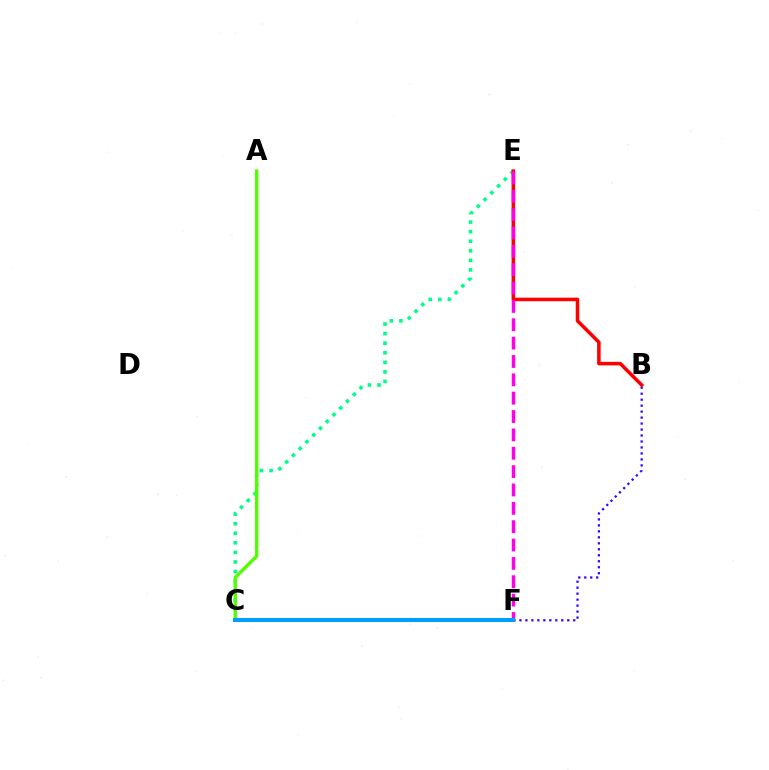{('C', 'F'): [{'color': '#ffd500', 'line_style': 'dotted', 'thickness': 2.14}, {'color': '#009eff', 'line_style': 'solid', 'thickness': 2.91}], ('C', 'E'): [{'color': '#00ff86', 'line_style': 'dotted', 'thickness': 2.6}], ('B', 'F'): [{'color': '#3700ff', 'line_style': 'dotted', 'thickness': 1.62}], ('B', 'E'): [{'color': '#ff0000', 'line_style': 'solid', 'thickness': 2.54}], ('A', 'C'): [{'color': '#4fff00', 'line_style': 'solid', 'thickness': 2.42}], ('E', 'F'): [{'color': '#ff00ed', 'line_style': 'dashed', 'thickness': 2.49}]}